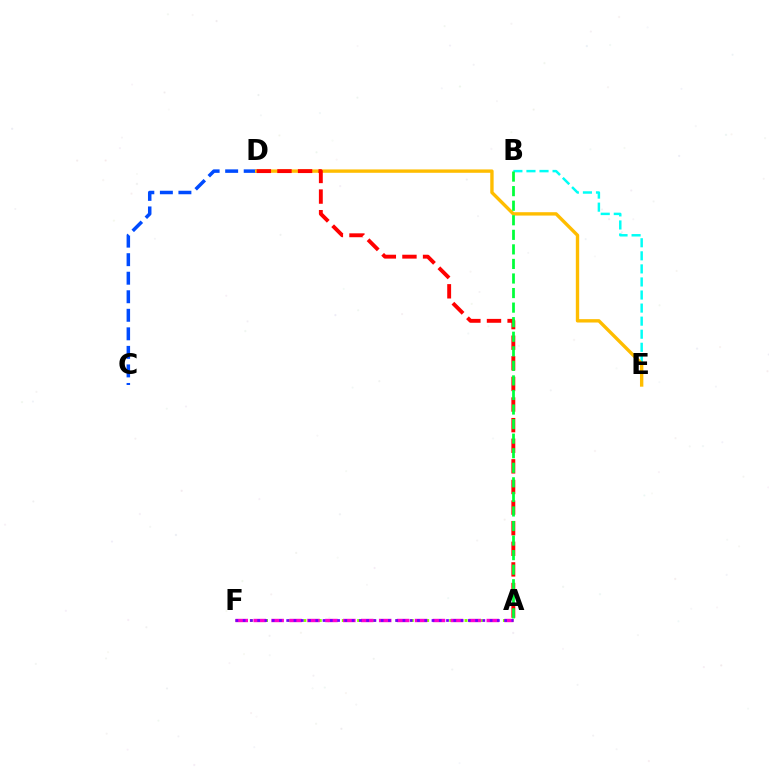{('A', 'F'): [{'color': '#84ff00', 'line_style': 'dotted', 'thickness': 2.08}, {'color': '#ff00cf', 'line_style': 'dashed', 'thickness': 2.44}, {'color': '#7200ff', 'line_style': 'dotted', 'thickness': 1.97}], ('C', 'D'): [{'color': '#004bff', 'line_style': 'dashed', 'thickness': 2.52}], ('B', 'E'): [{'color': '#00fff6', 'line_style': 'dashed', 'thickness': 1.77}], ('D', 'E'): [{'color': '#ffbd00', 'line_style': 'solid', 'thickness': 2.43}], ('A', 'D'): [{'color': '#ff0000', 'line_style': 'dashed', 'thickness': 2.8}], ('A', 'B'): [{'color': '#00ff39', 'line_style': 'dashed', 'thickness': 1.98}]}